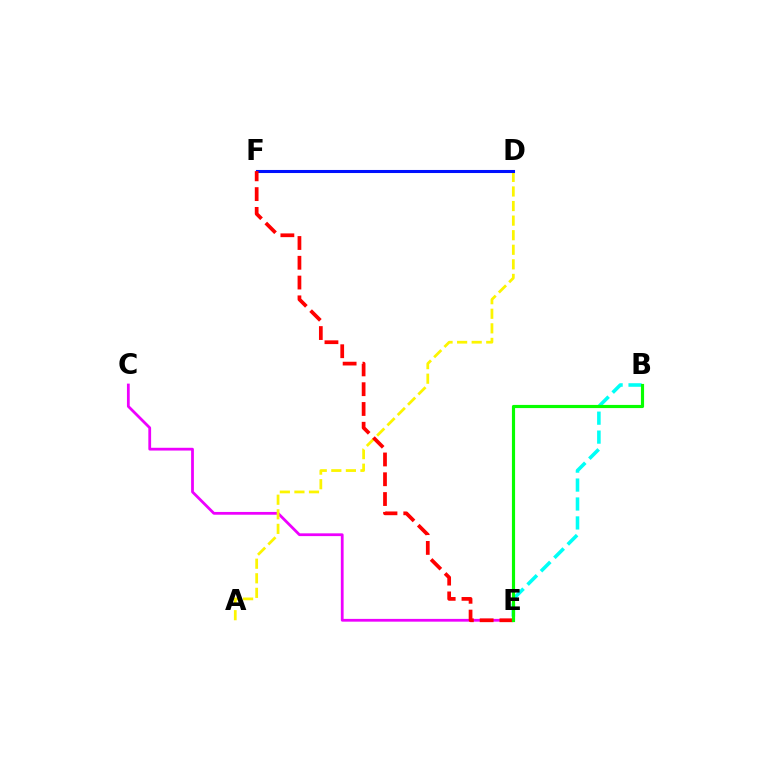{('C', 'E'): [{'color': '#ee00ff', 'line_style': 'solid', 'thickness': 2.0}], ('A', 'D'): [{'color': '#fcf500', 'line_style': 'dashed', 'thickness': 1.98}], ('B', 'E'): [{'color': '#00fff6', 'line_style': 'dashed', 'thickness': 2.57}, {'color': '#08ff00', 'line_style': 'solid', 'thickness': 2.27}], ('D', 'F'): [{'color': '#0010ff', 'line_style': 'solid', 'thickness': 2.21}], ('E', 'F'): [{'color': '#ff0000', 'line_style': 'dashed', 'thickness': 2.69}]}